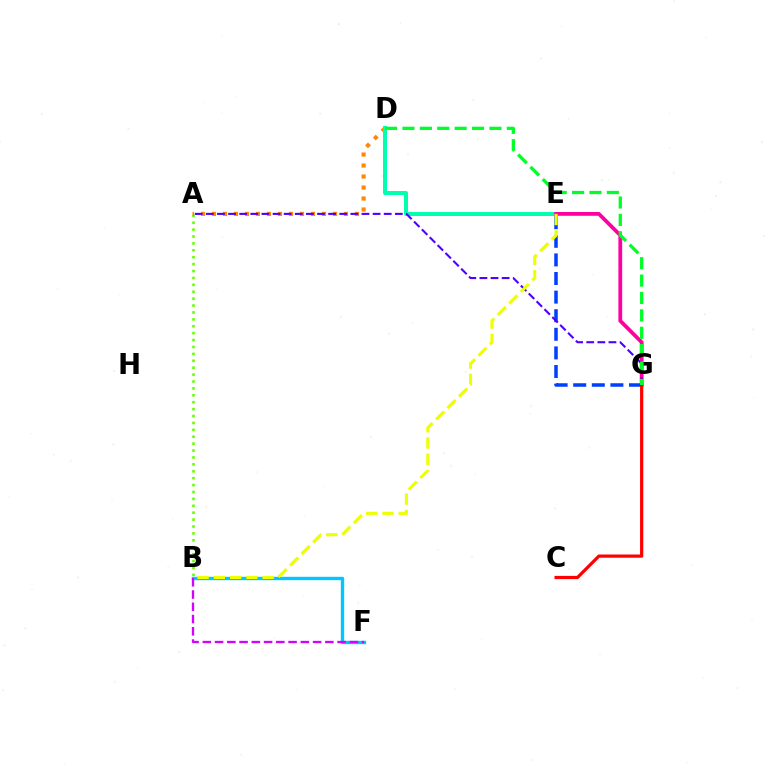{('B', 'F'): [{'color': '#00c7ff', 'line_style': 'solid', 'thickness': 2.43}, {'color': '#d600ff', 'line_style': 'dashed', 'thickness': 1.66}], ('A', 'B'): [{'color': '#66ff00', 'line_style': 'dotted', 'thickness': 1.88}], ('A', 'D'): [{'color': '#ff8800', 'line_style': 'dotted', 'thickness': 2.99}], ('D', 'E'): [{'color': '#00ffaf', 'line_style': 'solid', 'thickness': 2.87}], ('E', 'G'): [{'color': '#ff00a0', 'line_style': 'solid', 'thickness': 2.73}, {'color': '#003fff', 'line_style': 'dashed', 'thickness': 2.53}], ('C', 'G'): [{'color': '#ff0000', 'line_style': 'solid', 'thickness': 2.31}], ('A', 'G'): [{'color': '#4f00ff', 'line_style': 'dashed', 'thickness': 1.51}], ('D', 'G'): [{'color': '#00ff27', 'line_style': 'dashed', 'thickness': 2.36}], ('B', 'E'): [{'color': '#eeff00', 'line_style': 'dashed', 'thickness': 2.21}]}